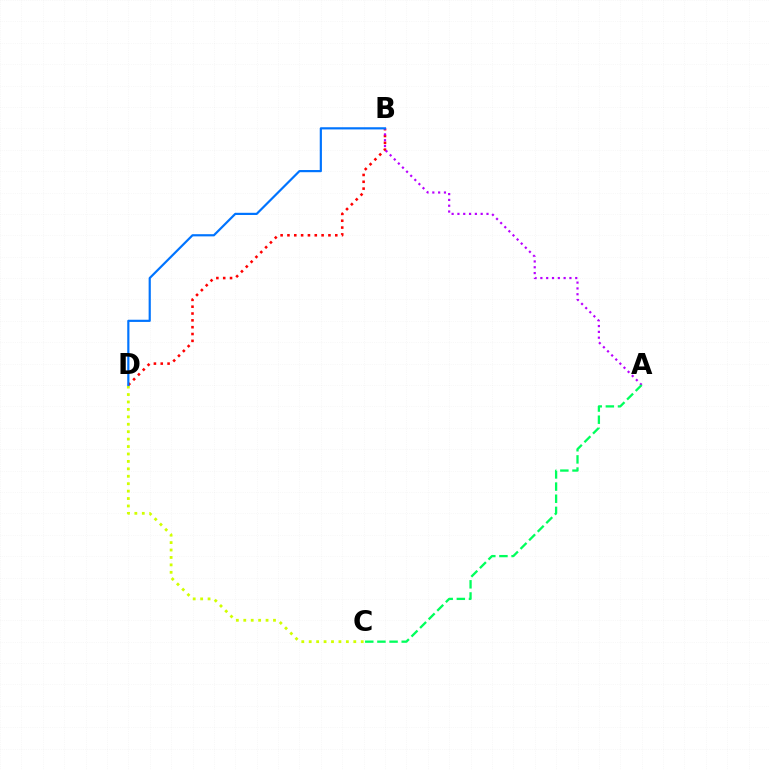{('C', 'D'): [{'color': '#d1ff00', 'line_style': 'dotted', 'thickness': 2.02}], ('B', 'D'): [{'color': '#ff0000', 'line_style': 'dotted', 'thickness': 1.86}, {'color': '#0074ff', 'line_style': 'solid', 'thickness': 1.57}], ('A', 'B'): [{'color': '#b900ff', 'line_style': 'dotted', 'thickness': 1.58}], ('A', 'C'): [{'color': '#00ff5c', 'line_style': 'dashed', 'thickness': 1.65}]}